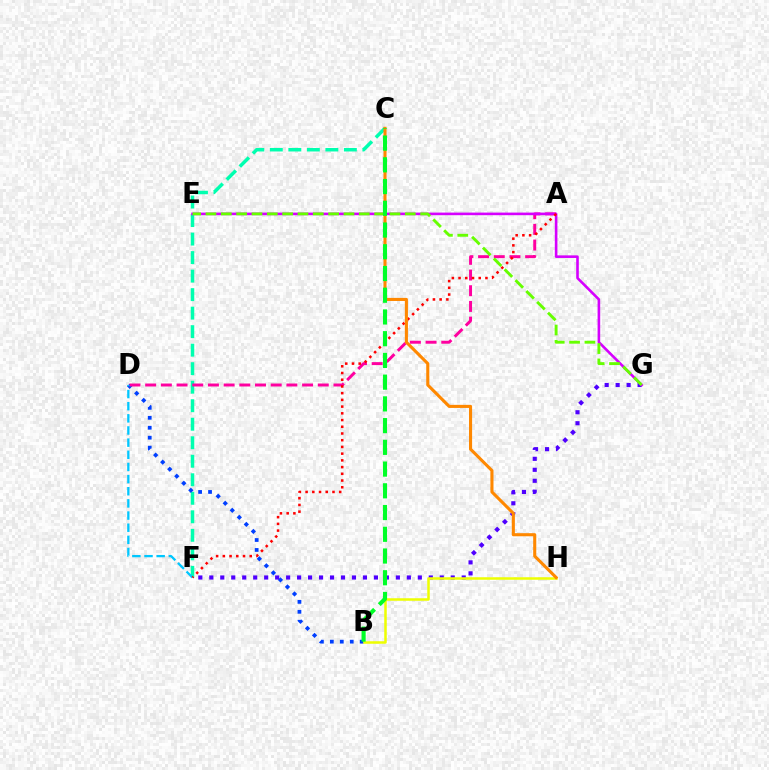{('C', 'F'): [{'color': '#00ffaf', 'line_style': 'dashed', 'thickness': 2.52}], ('B', 'D'): [{'color': '#003fff', 'line_style': 'dotted', 'thickness': 2.7}], ('A', 'D'): [{'color': '#ff00a0', 'line_style': 'dashed', 'thickness': 2.13}], ('F', 'G'): [{'color': '#4f00ff', 'line_style': 'dotted', 'thickness': 2.98}], ('E', 'G'): [{'color': '#d600ff', 'line_style': 'solid', 'thickness': 1.88}, {'color': '#66ff00', 'line_style': 'dashed', 'thickness': 2.08}], ('D', 'F'): [{'color': '#00c7ff', 'line_style': 'dashed', 'thickness': 1.65}], ('A', 'F'): [{'color': '#ff0000', 'line_style': 'dotted', 'thickness': 1.83}], ('B', 'H'): [{'color': '#eeff00', 'line_style': 'solid', 'thickness': 1.8}], ('C', 'H'): [{'color': '#ff8800', 'line_style': 'solid', 'thickness': 2.22}], ('B', 'C'): [{'color': '#00ff27', 'line_style': 'dashed', 'thickness': 2.95}]}